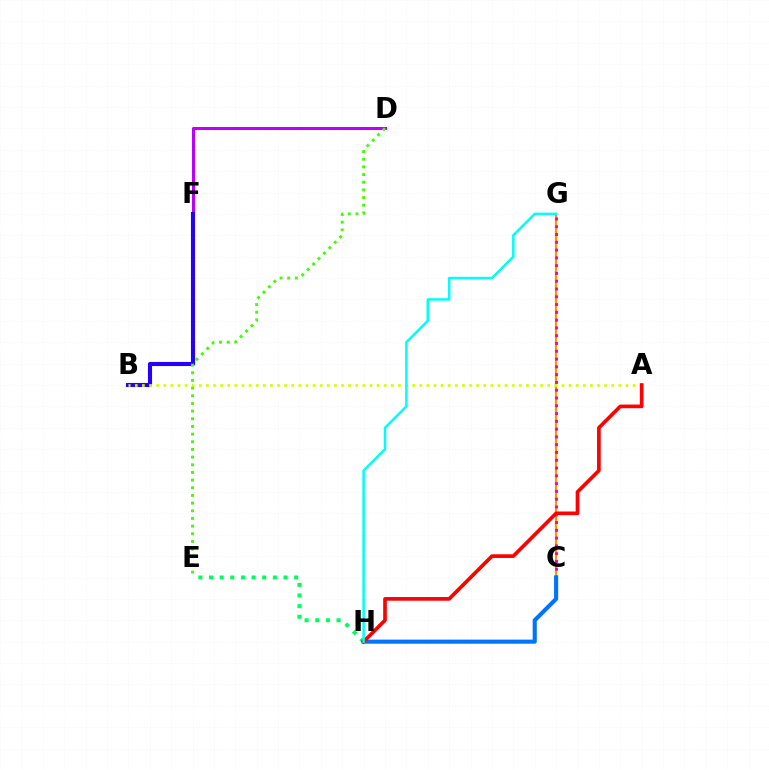{('E', 'H'): [{'color': '#00ff5c', 'line_style': 'dotted', 'thickness': 2.89}], ('C', 'G'): [{'color': '#ff9400', 'line_style': 'solid', 'thickness': 1.56}, {'color': '#ff00ac', 'line_style': 'dotted', 'thickness': 2.12}], ('D', 'F'): [{'color': '#b900ff', 'line_style': 'solid', 'thickness': 2.19}], ('B', 'F'): [{'color': '#2500ff', 'line_style': 'solid', 'thickness': 2.95}], ('A', 'B'): [{'color': '#d1ff00', 'line_style': 'dotted', 'thickness': 1.93}], ('C', 'H'): [{'color': '#0074ff', 'line_style': 'solid', 'thickness': 2.95}], ('D', 'E'): [{'color': '#3dff00', 'line_style': 'dotted', 'thickness': 2.08}], ('A', 'H'): [{'color': '#ff0000', 'line_style': 'solid', 'thickness': 2.64}], ('G', 'H'): [{'color': '#00fff6', 'line_style': 'solid', 'thickness': 1.81}]}